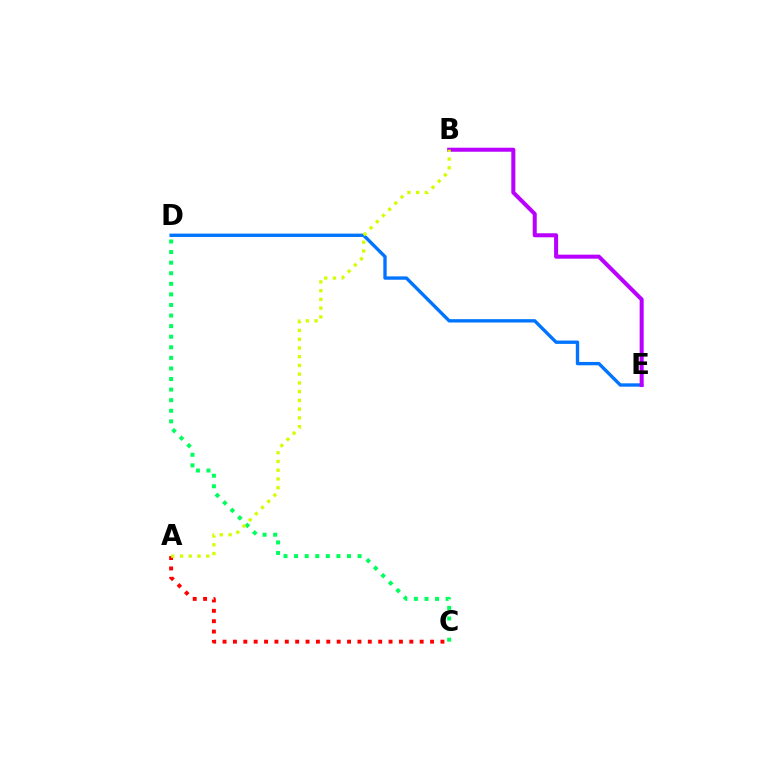{('D', 'E'): [{'color': '#0074ff', 'line_style': 'solid', 'thickness': 2.41}], ('A', 'C'): [{'color': '#ff0000', 'line_style': 'dotted', 'thickness': 2.82}], ('C', 'D'): [{'color': '#00ff5c', 'line_style': 'dotted', 'thickness': 2.87}], ('B', 'E'): [{'color': '#b900ff', 'line_style': 'solid', 'thickness': 2.9}], ('A', 'B'): [{'color': '#d1ff00', 'line_style': 'dotted', 'thickness': 2.38}]}